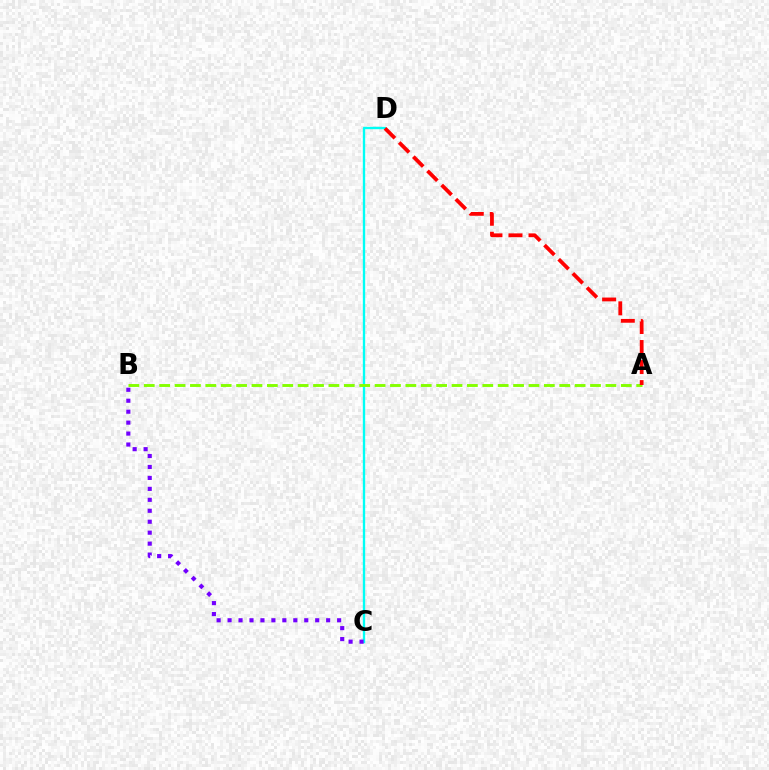{('C', 'D'): [{'color': '#00fff6', 'line_style': 'solid', 'thickness': 1.7}], ('B', 'C'): [{'color': '#7200ff', 'line_style': 'dotted', 'thickness': 2.98}], ('A', 'B'): [{'color': '#84ff00', 'line_style': 'dashed', 'thickness': 2.09}], ('A', 'D'): [{'color': '#ff0000', 'line_style': 'dashed', 'thickness': 2.72}]}